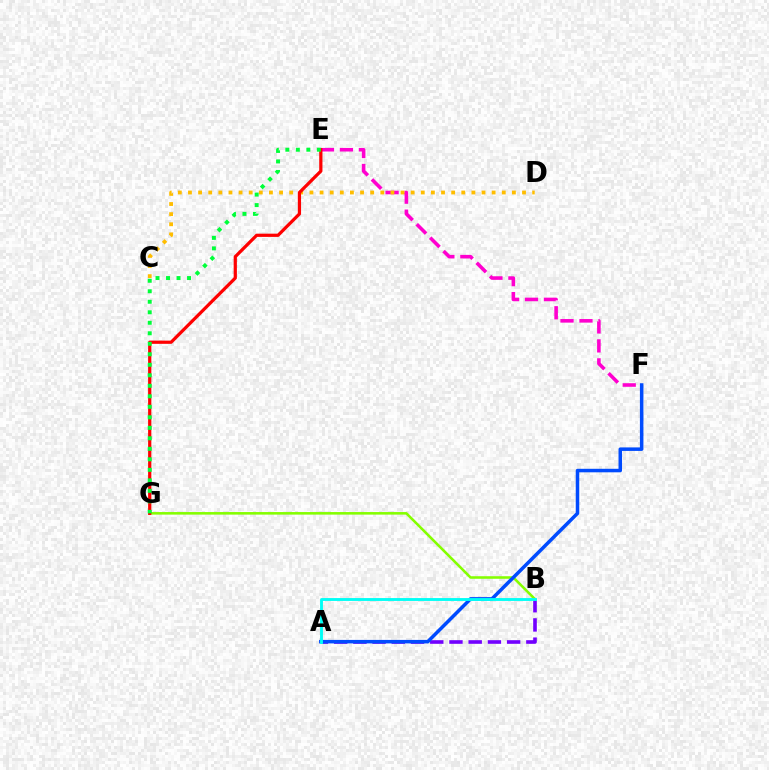{('B', 'G'): [{'color': '#84ff00', 'line_style': 'solid', 'thickness': 1.85}], ('A', 'B'): [{'color': '#7200ff', 'line_style': 'dashed', 'thickness': 2.61}, {'color': '#00fff6', 'line_style': 'solid', 'thickness': 2.07}], ('E', 'F'): [{'color': '#ff00cf', 'line_style': 'dashed', 'thickness': 2.58}], ('A', 'F'): [{'color': '#004bff', 'line_style': 'solid', 'thickness': 2.53}], ('C', 'D'): [{'color': '#ffbd00', 'line_style': 'dotted', 'thickness': 2.75}], ('E', 'G'): [{'color': '#ff0000', 'line_style': 'solid', 'thickness': 2.32}, {'color': '#00ff39', 'line_style': 'dotted', 'thickness': 2.85}]}